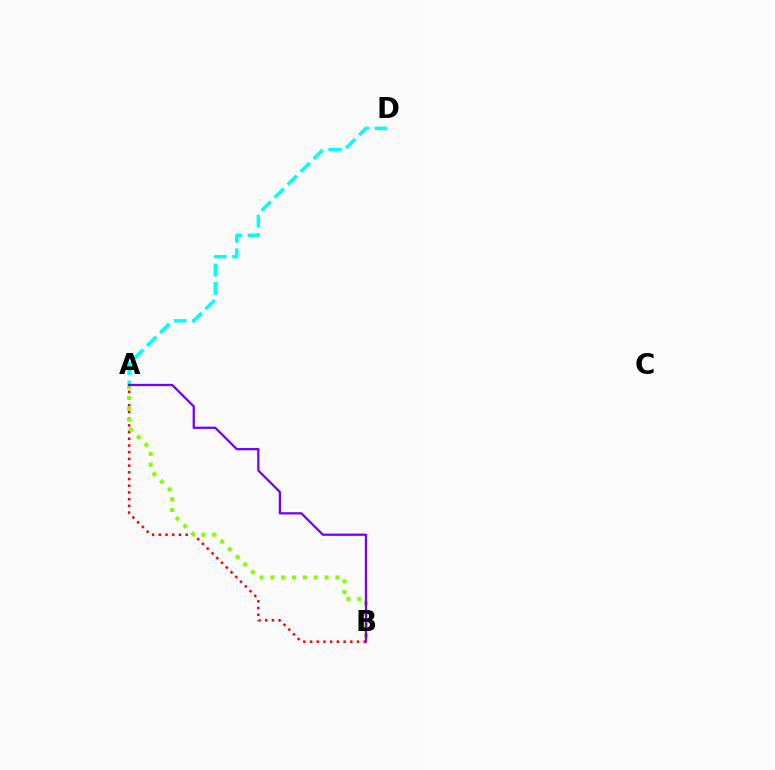{('A', 'B'): [{'color': '#ff0000', 'line_style': 'dotted', 'thickness': 1.82}, {'color': '#84ff00', 'line_style': 'dotted', 'thickness': 2.94}, {'color': '#7200ff', 'line_style': 'solid', 'thickness': 1.63}], ('A', 'D'): [{'color': '#00fff6', 'line_style': 'dashed', 'thickness': 2.5}]}